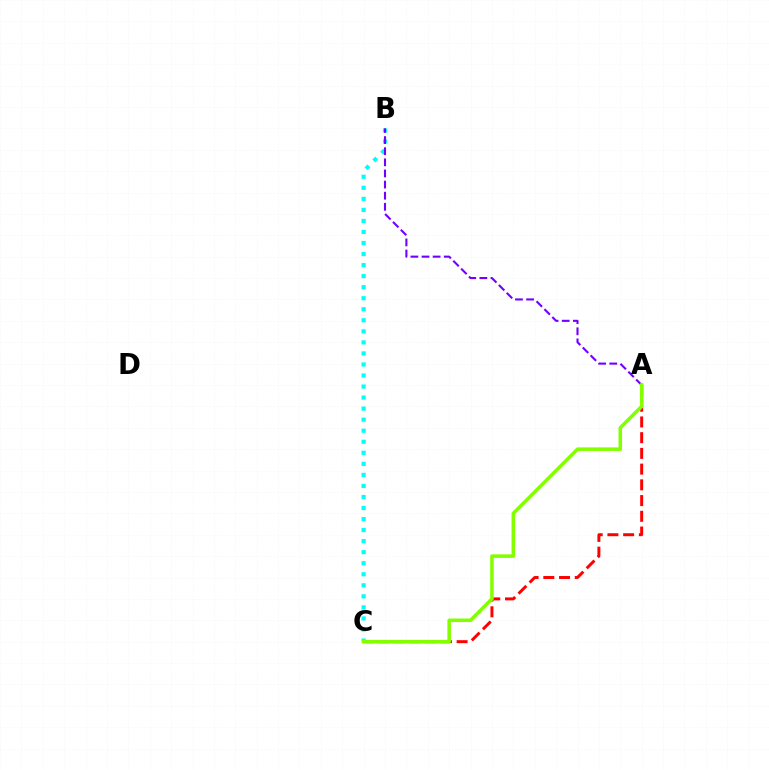{('B', 'C'): [{'color': '#00fff6', 'line_style': 'dotted', 'thickness': 3.0}], ('A', 'C'): [{'color': '#ff0000', 'line_style': 'dashed', 'thickness': 2.14}, {'color': '#84ff00', 'line_style': 'solid', 'thickness': 2.55}], ('A', 'B'): [{'color': '#7200ff', 'line_style': 'dashed', 'thickness': 1.51}]}